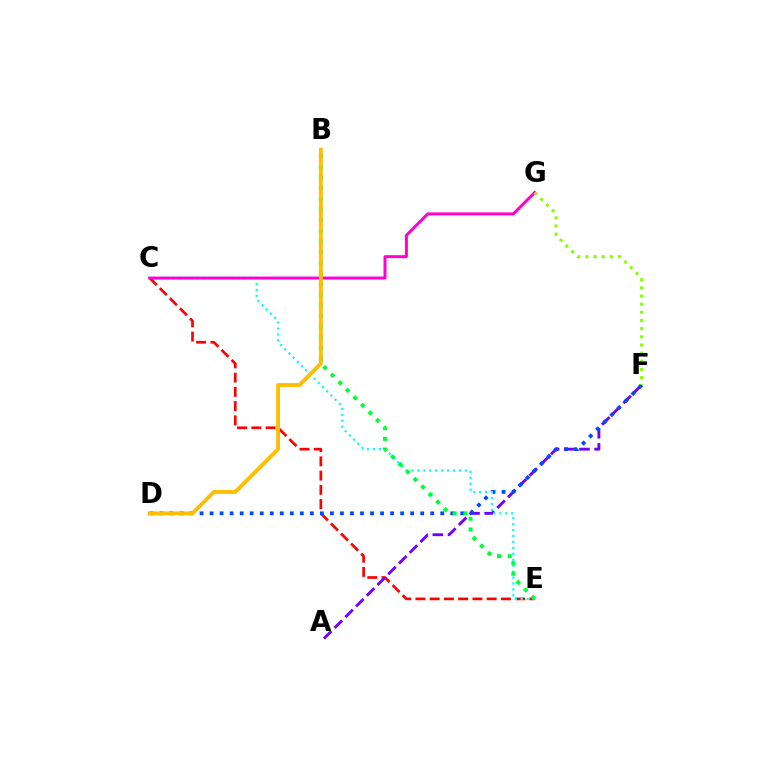{('C', 'E'): [{'color': '#ff0000', 'line_style': 'dashed', 'thickness': 1.94}, {'color': '#00fff6', 'line_style': 'dotted', 'thickness': 1.61}], ('A', 'F'): [{'color': '#7200ff', 'line_style': 'dashed', 'thickness': 2.06}], ('D', 'F'): [{'color': '#004bff', 'line_style': 'dotted', 'thickness': 2.72}], ('B', 'E'): [{'color': '#00ff39', 'line_style': 'dotted', 'thickness': 2.9}], ('C', 'G'): [{'color': '#ff00cf', 'line_style': 'solid', 'thickness': 2.15}], ('F', 'G'): [{'color': '#84ff00', 'line_style': 'dotted', 'thickness': 2.22}], ('B', 'D'): [{'color': '#ffbd00', 'line_style': 'solid', 'thickness': 2.77}]}